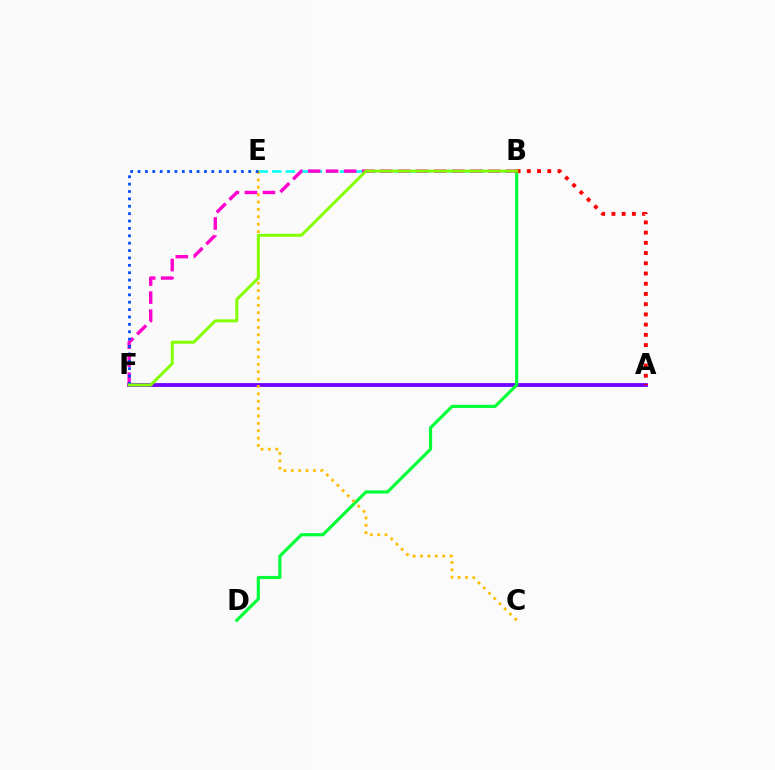{('A', 'F'): [{'color': '#7200ff', 'line_style': 'solid', 'thickness': 2.74}], ('B', 'E'): [{'color': '#00fff6', 'line_style': 'dashed', 'thickness': 1.84}], ('B', 'D'): [{'color': '#00ff39', 'line_style': 'solid', 'thickness': 2.27}], ('B', 'F'): [{'color': '#ff00cf', 'line_style': 'dashed', 'thickness': 2.45}, {'color': '#84ff00', 'line_style': 'solid', 'thickness': 2.14}], ('C', 'E'): [{'color': '#ffbd00', 'line_style': 'dotted', 'thickness': 2.0}], ('A', 'B'): [{'color': '#ff0000', 'line_style': 'dotted', 'thickness': 2.78}], ('E', 'F'): [{'color': '#004bff', 'line_style': 'dotted', 'thickness': 2.01}]}